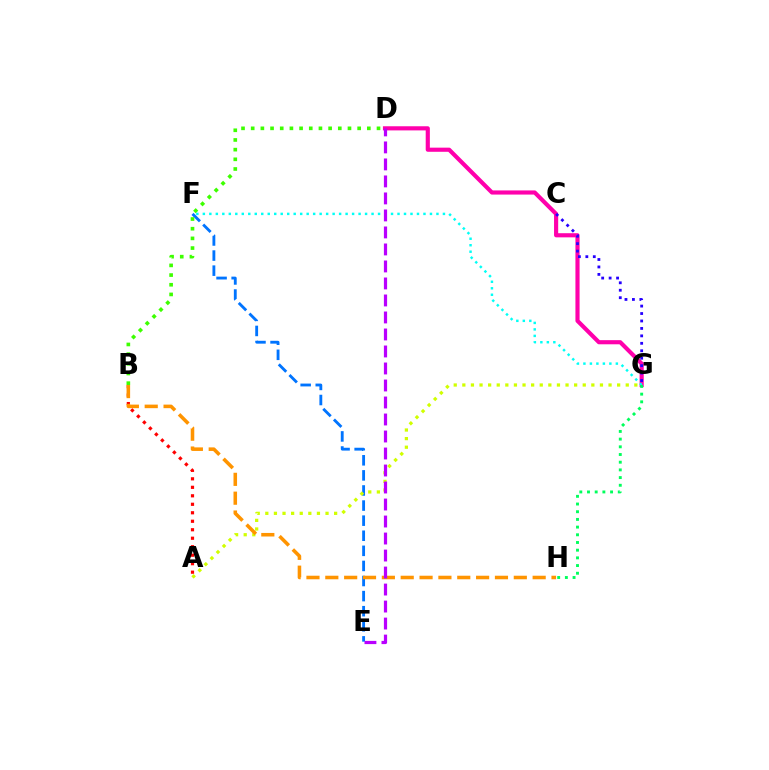{('E', 'F'): [{'color': '#0074ff', 'line_style': 'dashed', 'thickness': 2.05}], ('A', 'B'): [{'color': '#ff0000', 'line_style': 'dotted', 'thickness': 2.31}], ('D', 'G'): [{'color': '#ff00ac', 'line_style': 'solid', 'thickness': 2.98}], ('C', 'G'): [{'color': '#2500ff', 'line_style': 'dotted', 'thickness': 2.02}], ('F', 'G'): [{'color': '#00fff6', 'line_style': 'dotted', 'thickness': 1.76}], ('A', 'G'): [{'color': '#d1ff00', 'line_style': 'dotted', 'thickness': 2.34}], ('B', 'D'): [{'color': '#3dff00', 'line_style': 'dotted', 'thickness': 2.63}], ('B', 'H'): [{'color': '#ff9400', 'line_style': 'dashed', 'thickness': 2.56}], ('G', 'H'): [{'color': '#00ff5c', 'line_style': 'dotted', 'thickness': 2.09}], ('D', 'E'): [{'color': '#b900ff', 'line_style': 'dashed', 'thickness': 2.31}]}